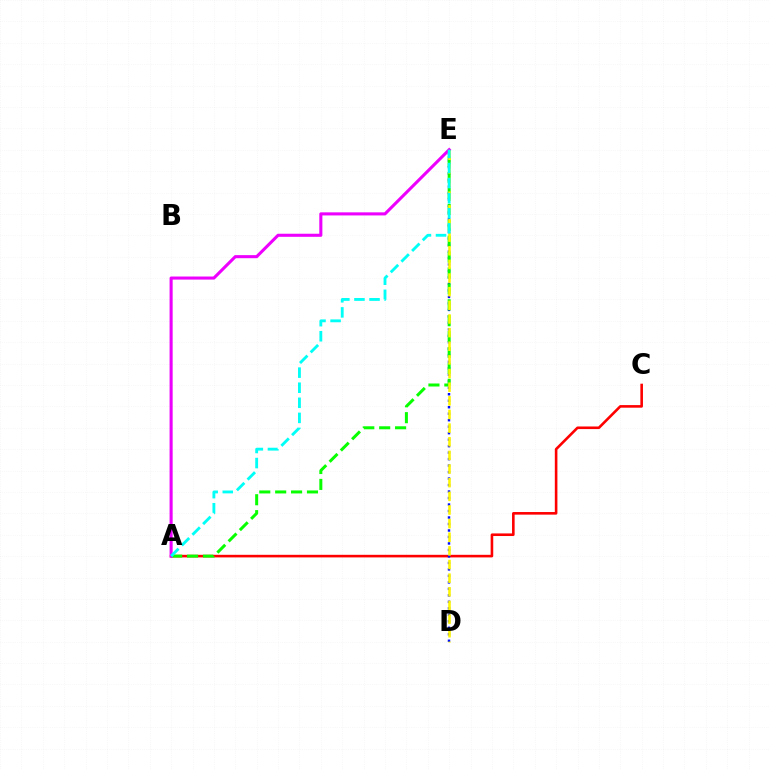{('A', 'C'): [{'color': '#ff0000', 'line_style': 'solid', 'thickness': 1.87}], ('D', 'E'): [{'color': '#0010ff', 'line_style': 'dotted', 'thickness': 1.76}, {'color': '#fcf500', 'line_style': 'dashed', 'thickness': 1.85}], ('A', 'E'): [{'color': '#08ff00', 'line_style': 'dashed', 'thickness': 2.16}, {'color': '#ee00ff', 'line_style': 'solid', 'thickness': 2.22}, {'color': '#00fff6', 'line_style': 'dashed', 'thickness': 2.05}]}